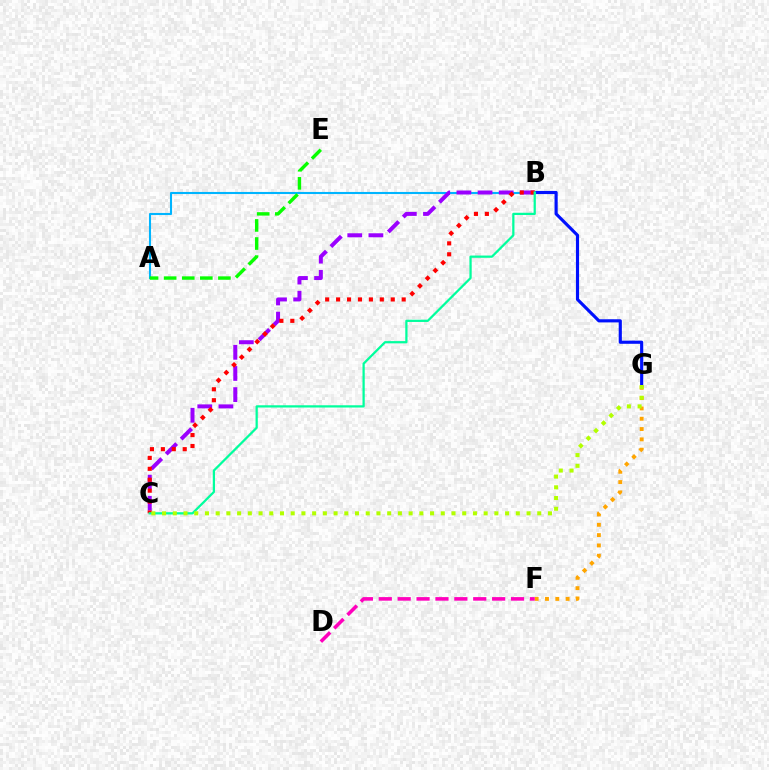{('F', 'G'): [{'color': '#ffa500', 'line_style': 'dotted', 'thickness': 2.8}], ('B', 'G'): [{'color': '#0010ff', 'line_style': 'solid', 'thickness': 2.27}], ('A', 'B'): [{'color': '#00b5ff', 'line_style': 'solid', 'thickness': 1.5}], ('B', 'C'): [{'color': '#9b00ff', 'line_style': 'dashed', 'thickness': 2.87}, {'color': '#ff0000', 'line_style': 'dotted', 'thickness': 2.97}, {'color': '#00ff9d', 'line_style': 'solid', 'thickness': 1.62}], ('D', 'F'): [{'color': '#ff00bd', 'line_style': 'dashed', 'thickness': 2.57}], ('A', 'E'): [{'color': '#08ff00', 'line_style': 'dashed', 'thickness': 2.46}], ('C', 'G'): [{'color': '#b3ff00', 'line_style': 'dotted', 'thickness': 2.91}]}